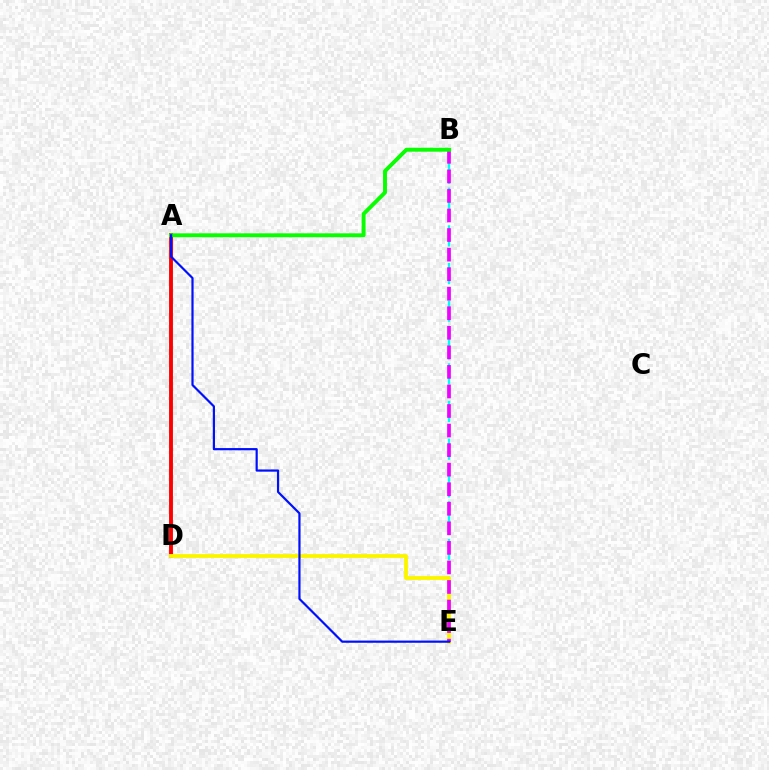{('A', 'D'): [{'color': '#ff0000', 'line_style': 'solid', 'thickness': 2.8}], ('B', 'E'): [{'color': '#00fff6', 'line_style': 'dashed', 'thickness': 1.7}, {'color': '#ee00ff', 'line_style': 'dashed', 'thickness': 2.66}], ('D', 'E'): [{'color': '#fcf500', 'line_style': 'solid', 'thickness': 2.79}], ('A', 'B'): [{'color': '#08ff00', 'line_style': 'solid', 'thickness': 2.81}], ('A', 'E'): [{'color': '#0010ff', 'line_style': 'solid', 'thickness': 1.58}]}